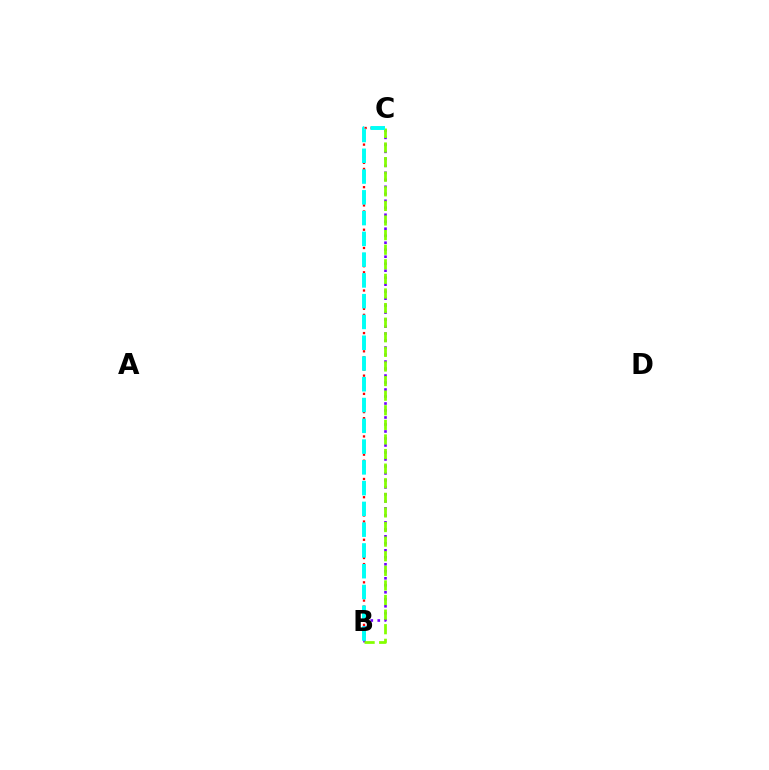{('B', 'C'): [{'color': '#7200ff', 'line_style': 'dotted', 'thickness': 1.9}, {'color': '#ff0000', 'line_style': 'dotted', 'thickness': 1.65}, {'color': '#84ff00', 'line_style': 'dashed', 'thickness': 1.98}, {'color': '#00fff6', 'line_style': 'dashed', 'thickness': 2.82}]}